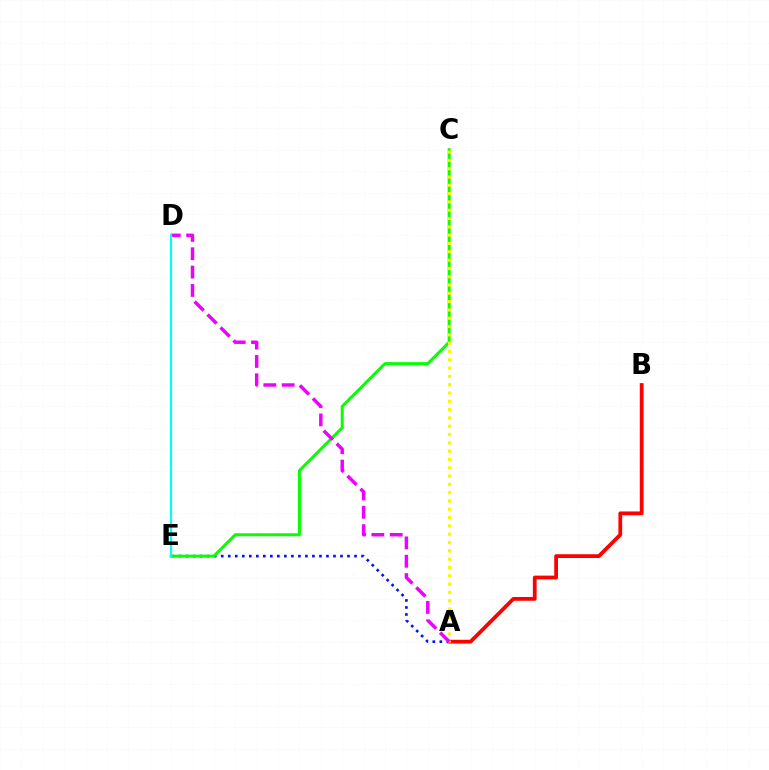{('A', 'E'): [{'color': '#0010ff', 'line_style': 'dotted', 'thickness': 1.91}], ('C', 'E'): [{'color': '#08ff00', 'line_style': 'solid', 'thickness': 2.16}], ('A', 'B'): [{'color': '#ff0000', 'line_style': 'solid', 'thickness': 2.71}], ('A', 'C'): [{'color': '#fcf500', 'line_style': 'dotted', 'thickness': 2.26}], ('A', 'D'): [{'color': '#ee00ff', 'line_style': 'dashed', 'thickness': 2.49}], ('D', 'E'): [{'color': '#00fff6', 'line_style': 'solid', 'thickness': 1.59}]}